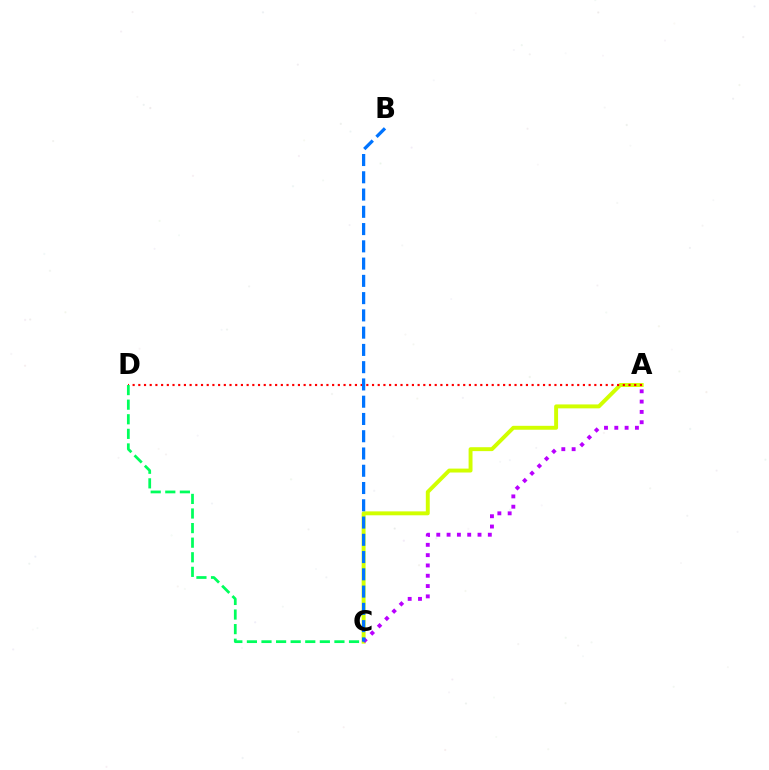{('A', 'C'): [{'color': '#d1ff00', 'line_style': 'solid', 'thickness': 2.82}, {'color': '#b900ff', 'line_style': 'dotted', 'thickness': 2.8}], ('A', 'D'): [{'color': '#ff0000', 'line_style': 'dotted', 'thickness': 1.55}], ('C', 'D'): [{'color': '#00ff5c', 'line_style': 'dashed', 'thickness': 1.98}], ('B', 'C'): [{'color': '#0074ff', 'line_style': 'dashed', 'thickness': 2.35}]}